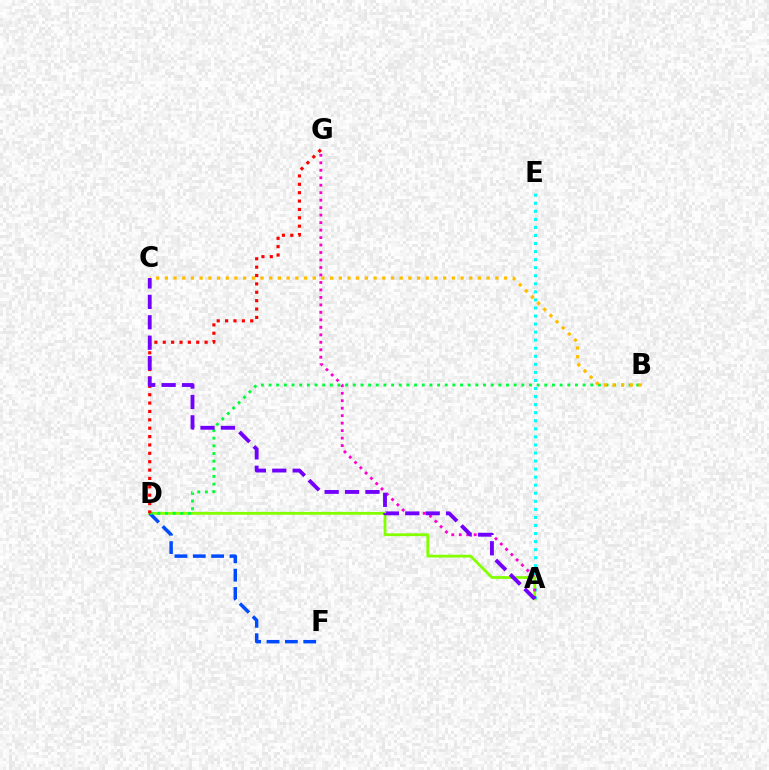{('A', 'E'): [{'color': '#00fff6', 'line_style': 'dotted', 'thickness': 2.19}], ('A', 'D'): [{'color': '#84ff00', 'line_style': 'solid', 'thickness': 2.02}], ('D', 'F'): [{'color': '#004bff', 'line_style': 'dashed', 'thickness': 2.49}], ('B', 'D'): [{'color': '#00ff39', 'line_style': 'dotted', 'thickness': 2.08}], ('A', 'G'): [{'color': '#ff00cf', 'line_style': 'dotted', 'thickness': 2.03}], ('B', 'C'): [{'color': '#ffbd00', 'line_style': 'dotted', 'thickness': 2.36}], ('D', 'G'): [{'color': '#ff0000', 'line_style': 'dotted', 'thickness': 2.28}], ('A', 'C'): [{'color': '#7200ff', 'line_style': 'dashed', 'thickness': 2.77}]}